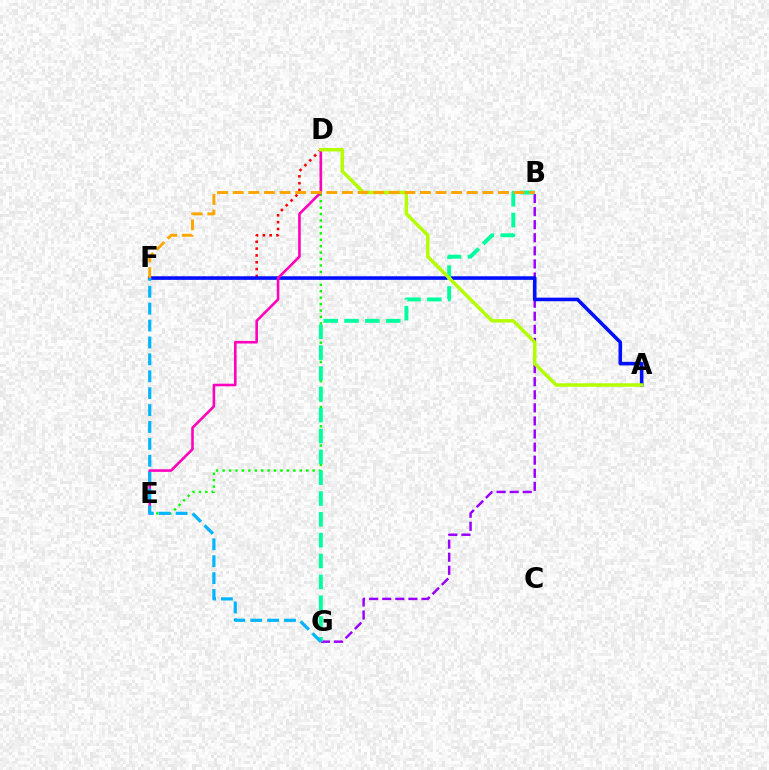{('D', 'E'): [{'color': '#08ff00', 'line_style': 'dotted', 'thickness': 1.75}, {'color': '#ff00bd', 'line_style': 'solid', 'thickness': 1.87}], ('B', 'G'): [{'color': '#9b00ff', 'line_style': 'dashed', 'thickness': 1.78}, {'color': '#00ff9d', 'line_style': 'dashed', 'thickness': 2.83}], ('D', 'F'): [{'color': '#ff0000', 'line_style': 'dotted', 'thickness': 1.86}], ('A', 'F'): [{'color': '#0010ff', 'line_style': 'solid', 'thickness': 2.58}], ('A', 'D'): [{'color': '#b3ff00', 'line_style': 'solid', 'thickness': 2.48}], ('F', 'G'): [{'color': '#00b5ff', 'line_style': 'dashed', 'thickness': 2.3}], ('B', 'F'): [{'color': '#ffa500', 'line_style': 'dashed', 'thickness': 2.12}]}